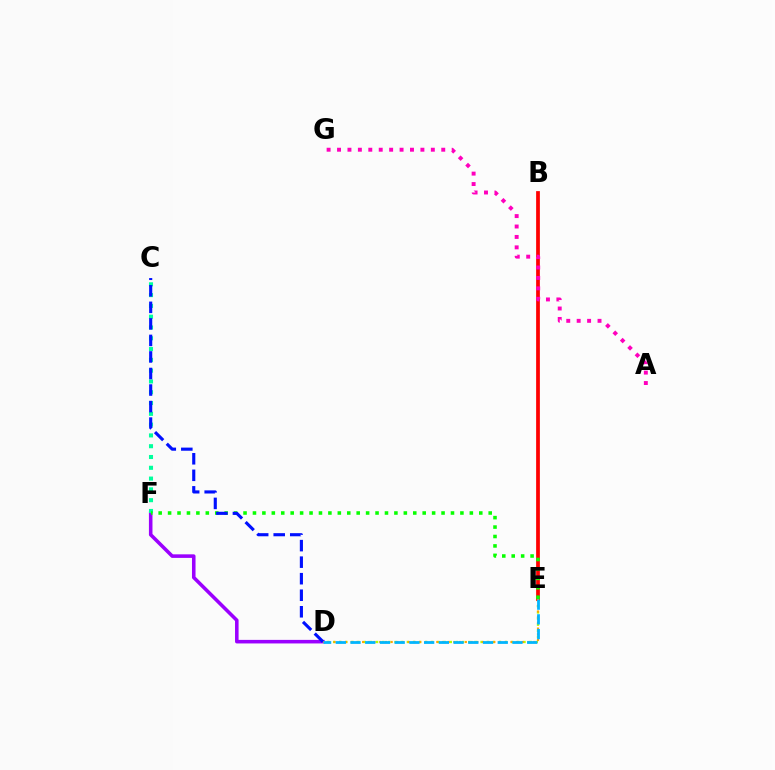{('D', 'E'): [{'color': '#b3ff00', 'line_style': 'dotted', 'thickness': 1.67}, {'color': '#ffa500', 'line_style': 'dotted', 'thickness': 1.55}, {'color': '#00b5ff', 'line_style': 'dashed', 'thickness': 2.0}], ('D', 'F'): [{'color': '#9b00ff', 'line_style': 'solid', 'thickness': 2.56}], ('C', 'F'): [{'color': '#00ff9d', 'line_style': 'dotted', 'thickness': 2.93}], ('B', 'E'): [{'color': '#ff0000', 'line_style': 'solid', 'thickness': 2.7}], ('E', 'F'): [{'color': '#08ff00', 'line_style': 'dotted', 'thickness': 2.56}], ('A', 'G'): [{'color': '#ff00bd', 'line_style': 'dotted', 'thickness': 2.83}], ('C', 'D'): [{'color': '#0010ff', 'line_style': 'dashed', 'thickness': 2.25}]}